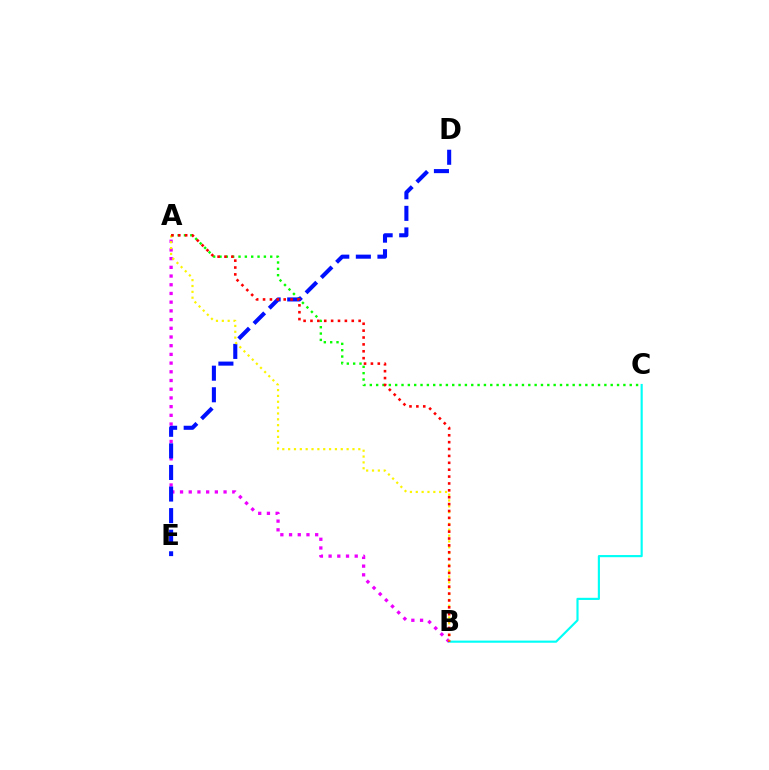{('B', 'C'): [{'color': '#00fff6', 'line_style': 'solid', 'thickness': 1.55}], ('A', 'B'): [{'color': '#ee00ff', 'line_style': 'dotted', 'thickness': 2.37}, {'color': '#fcf500', 'line_style': 'dotted', 'thickness': 1.59}, {'color': '#ff0000', 'line_style': 'dotted', 'thickness': 1.87}], ('A', 'C'): [{'color': '#08ff00', 'line_style': 'dotted', 'thickness': 1.72}], ('D', 'E'): [{'color': '#0010ff', 'line_style': 'dashed', 'thickness': 2.93}]}